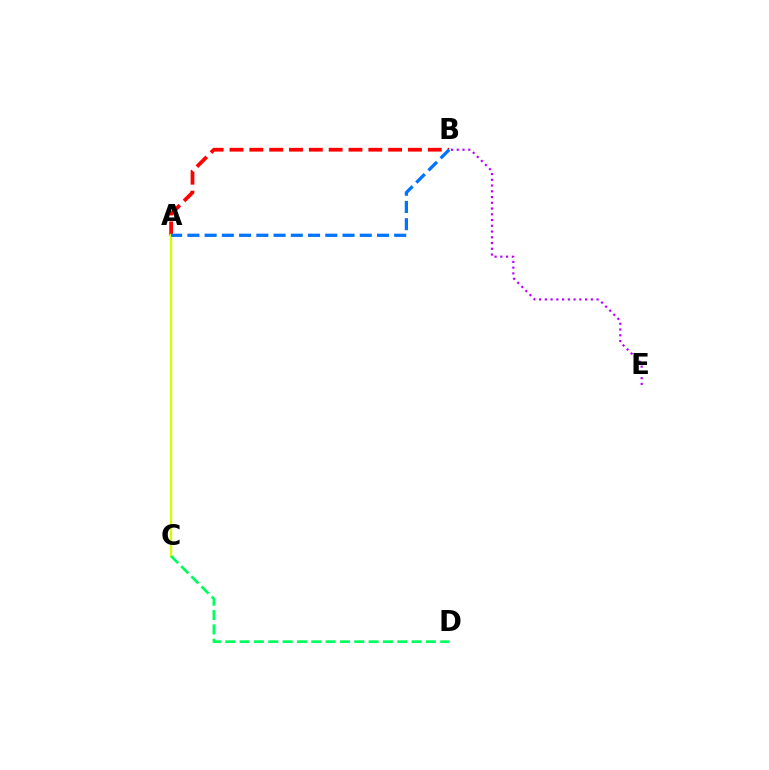{('A', 'B'): [{'color': '#ff0000', 'line_style': 'dashed', 'thickness': 2.69}, {'color': '#0074ff', 'line_style': 'dashed', 'thickness': 2.34}], ('A', 'C'): [{'color': '#d1ff00', 'line_style': 'solid', 'thickness': 1.68}], ('B', 'E'): [{'color': '#b900ff', 'line_style': 'dotted', 'thickness': 1.56}], ('C', 'D'): [{'color': '#00ff5c', 'line_style': 'dashed', 'thickness': 1.95}]}